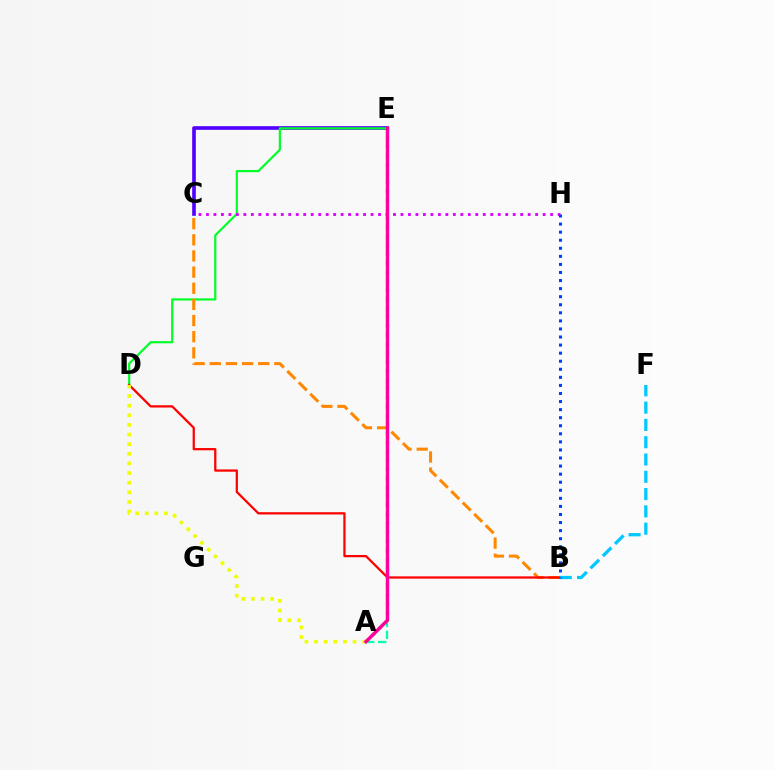{('A', 'E'): [{'color': '#00ffaf', 'line_style': 'dashed', 'thickness': 1.63}, {'color': '#66ff00', 'line_style': 'dotted', 'thickness': 2.44}, {'color': '#ff00a0', 'line_style': 'solid', 'thickness': 2.45}], ('C', 'E'): [{'color': '#4f00ff', 'line_style': 'solid', 'thickness': 2.62}], ('D', 'E'): [{'color': '#00ff27', 'line_style': 'solid', 'thickness': 1.58}], ('B', 'C'): [{'color': '#ff8800', 'line_style': 'dashed', 'thickness': 2.19}], ('B', 'D'): [{'color': '#ff0000', 'line_style': 'solid', 'thickness': 1.62}], ('C', 'H'): [{'color': '#d600ff', 'line_style': 'dotted', 'thickness': 2.03}], ('A', 'D'): [{'color': '#eeff00', 'line_style': 'dotted', 'thickness': 2.62}], ('B', 'F'): [{'color': '#00c7ff', 'line_style': 'dashed', 'thickness': 2.35}], ('B', 'H'): [{'color': '#003fff', 'line_style': 'dotted', 'thickness': 2.19}]}